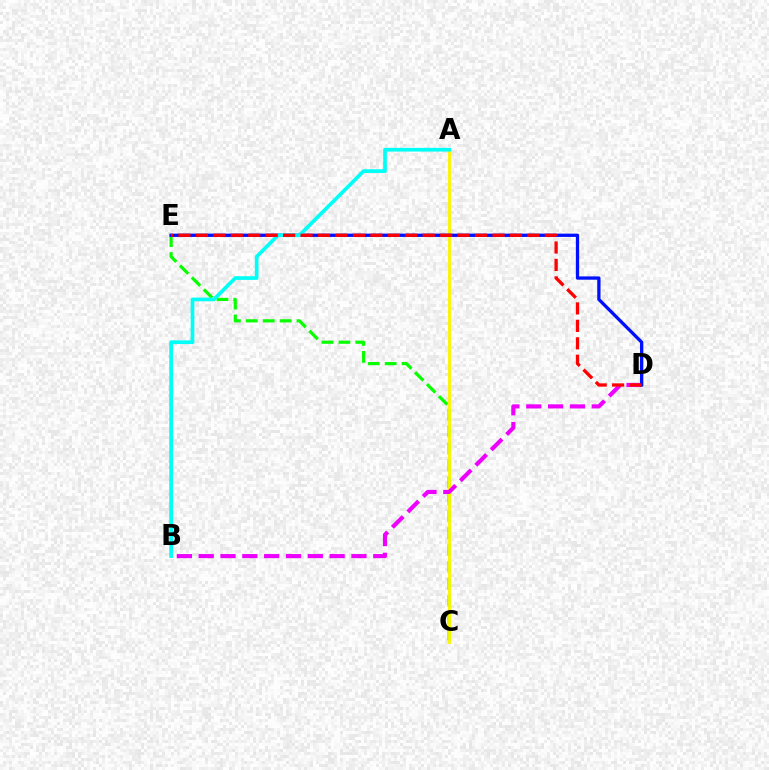{('C', 'E'): [{'color': '#08ff00', 'line_style': 'dashed', 'thickness': 2.3}], ('A', 'C'): [{'color': '#fcf500', 'line_style': 'solid', 'thickness': 2.05}], ('B', 'D'): [{'color': '#ee00ff', 'line_style': 'dashed', 'thickness': 2.96}], ('D', 'E'): [{'color': '#0010ff', 'line_style': 'solid', 'thickness': 2.37}, {'color': '#ff0000', 'line_style': 'dashed', 'thickness': 2.37}], ('A', 'B'): [{'color': '#00fff6', 'line_style': 'solid', 'thickness': 2.66}]}